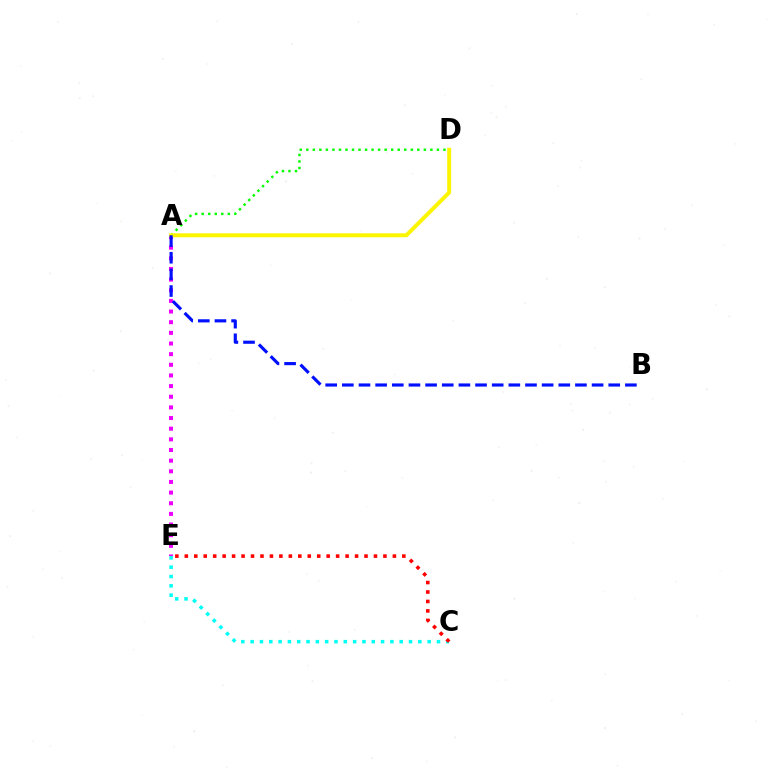{('C', 'E'): [{'color': '#00fff6', 'line_style': 'dotted', 'thickness': 2.53}, {'color': '#ff0000', 'line_style': 'dotted', 'thickness': 2.57}], ('A', 'E'): [{'color': '#ee00ff', 'line_style': 'dotted', 'thickness': 2.89}], ('A', 'D'): [{'color': '#08ff00', 'line_style': 'dotted', 'thickness': 1.77}, {'color': '#fcf500', 'line_style': 'solid', 'thickness': 2.84}], ('A', 'B'): [{'color': '#0010ff', 'line_style': 'dashed', 'thickness': 2.26}]}